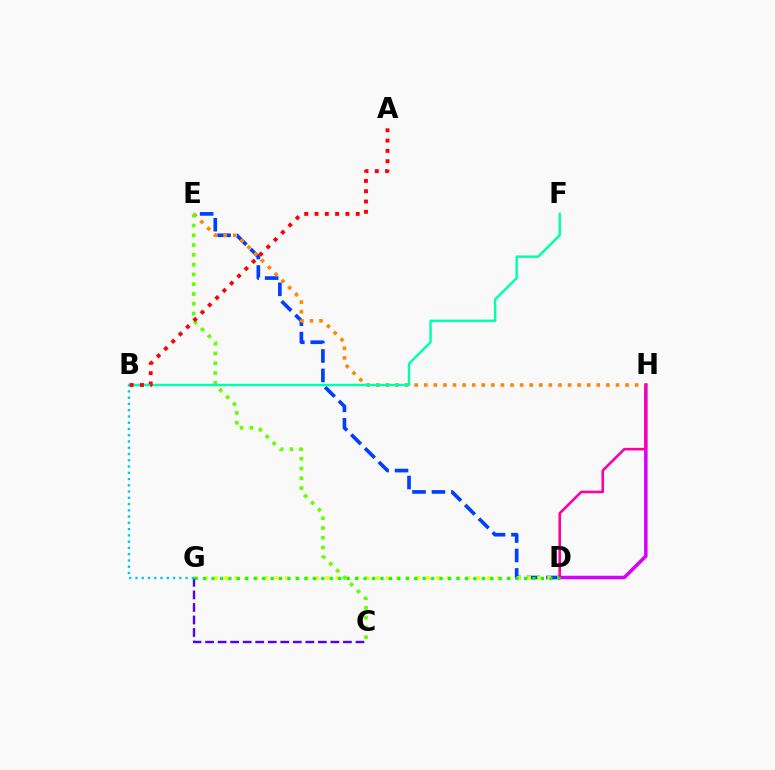{('D', 'H'): [{'color': '#d600ff', 'line_style': 'solid', 'thickness': 2.52}, {'color': '#ff00a0', 'line_style': 'solid', 'thickness': 1.87}], ('D', 'E'): [{'color': '#003fff', 'line_style': 'dashed', 'thickness': 2.64}], ('E', 'H'): [{'color': '#ff8800', 'line_style': 'dotted', 'thickness': 2.6}], ('D', 'G'): [{'color': '#eeff00', 'line_style': 'dotted', 'thickness': 2.74}, {'color': '#00ff27', 'line_style': 'dotted', 'thickness': 2.3}], ('C', 'G'): [{'color': '#4f00ff', 'line_style': 'dashed', 'thickness': 1.7}], ('C', 'E'): [{'color': '#66ff00', 'line_style': 'dotted', 'thickness': 2.66}], ('B', 'F'): [{'color': '#00ffaf', 'line_style': 'solid', 'thickness': 1.77}], ('B', 'G'): [{'color': '#00c7ff', 'line_style': 'dotted', 'thickness': 1.7}], ('A', 'B'): [{'color': '#ff0000', 'line_style': 'dotted', 'thickness': 2.8}]}